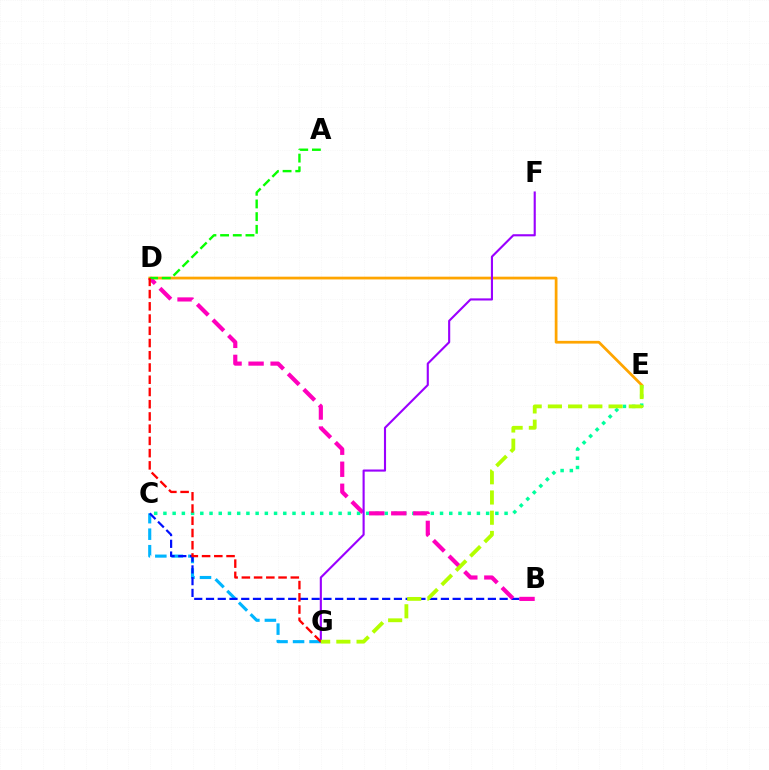{('C', 'G'): [{'color': '#00b5ff', 'line_style': 'dashed', 'thickness': 2.24}], ('C', 'E'): [{'color': '#00ff9d', 'line_style': 'dotted', 'thickness': 2.51}], ('B', 'C'): [{'color': '#0010ff', 'line_style': 'dashed', 'thickness': 1.6}], ('D', 'E'): [{'color': '#ffa500', 'line_style': 'solid', 'thickness': 1.98}], ('B', 'D'): [{'color': '#ff00bd', 'line_style': 'dashed', 'thickness': 2.99}], ('A', 'D'): [{'color': '#08ff00', 'line_style': 'dashed', 'thickness': 1.72}], ('F', 'G'): [{'color': '#9b00ff', 'line_style': 'solid', 'thickness': 1.53}], ('D', 'G'): [{'color': '#ff0000', 'line_style': 'dashed', 'thickness': 1.66}], ('E', 'G'): [{'color': '#b3ff00', 'line_style': 'dashed', 'thickness': 2.75}]}